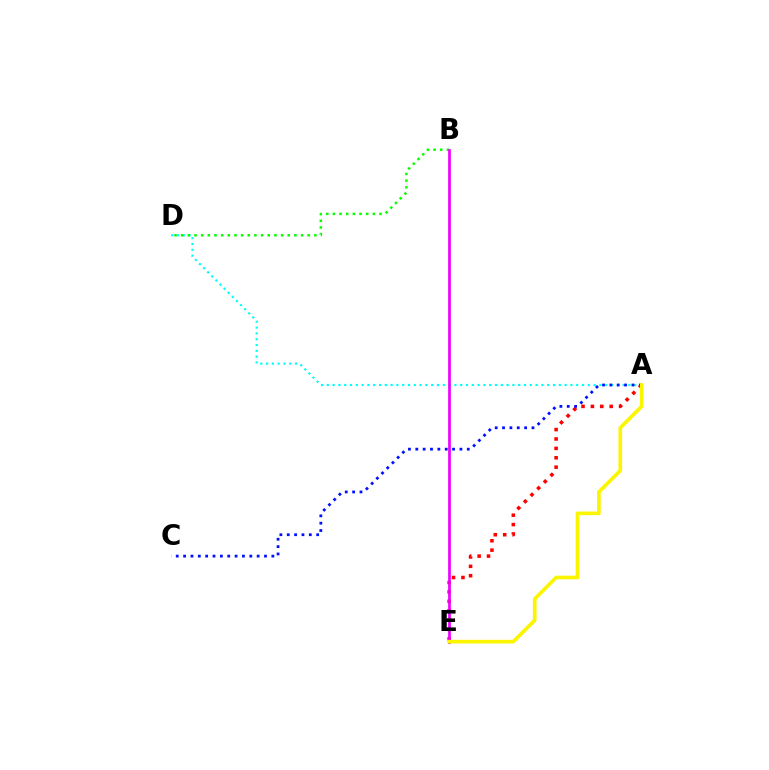{('A', 'E'): [{'color': '#ff0000', 'line_style': 'dotted', 'thickness': 2.55}, {'color': '#fcf500', 'line_style': 'solid', 'thickness': 2.63}], ('A', 'D'): [{'color': '#00fff6', 'line_style': 'dotted', 'thickness': 1.58}], ('A', 'C'): [{'color': '#0010ff', 'line_style': 'dotted', 'thickness': 2.0}], ('B', 'D'): [{'color': '#08ff00', 'line_style': 'dotted', 'thickness': 1.81}], ('B', 'E'): [{'color': '#ee00ff', 'line_style': 'solid', 'thickness': 1.95}]}